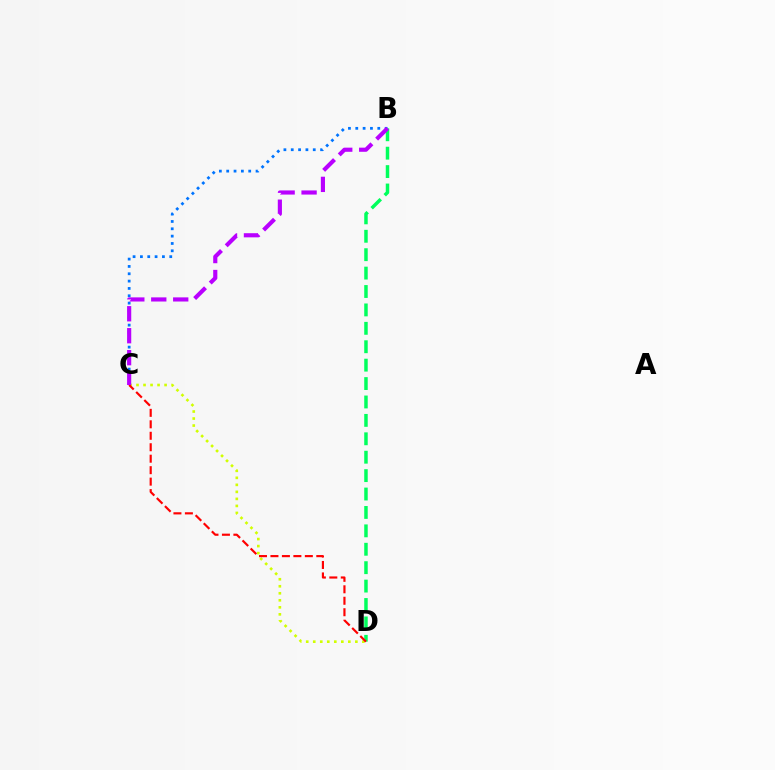{('B', 'D'): [{'color': '#00ff5c', 'line_style': 'dashed', 'thickness': 2.5}], ('B', 'C'): [{'color': '#0074ff', 'line_style': 'dotted', 'thickness': 1.99}, {'color': '#b900ff', 'line_style': 'dashed', 'thickness': 2.98}], ('C', 'D'): [{'color': '#d1ff00', 'line_style': 'dotted', 'thickness': 1.91}, {'color': '#ff0000', 'line_style': 'dashed', 'thickness': 1.56}]}